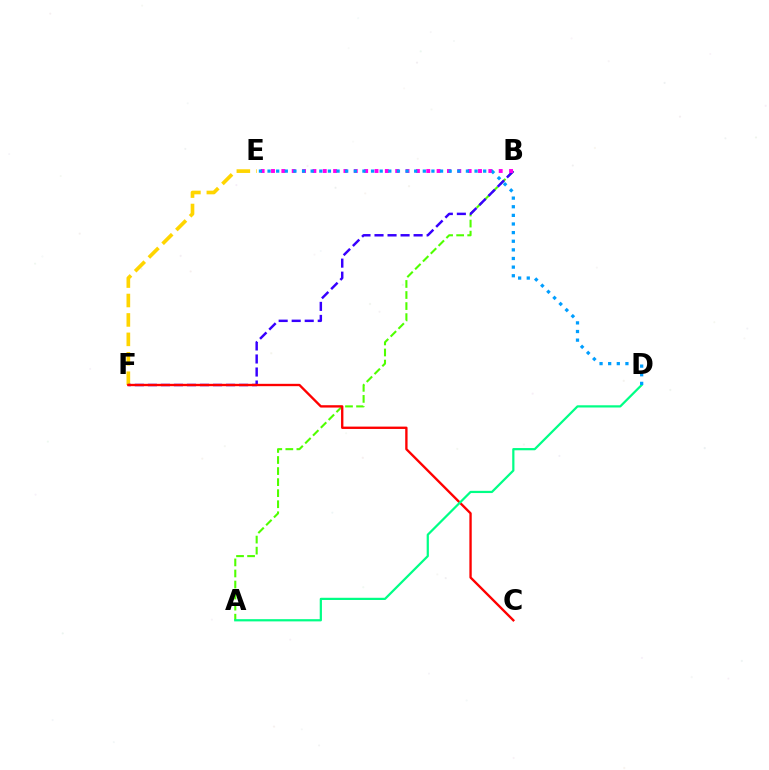{('E', 'F'): [{'color': '#ffd500', 'line_style': 'dashed', 'thickness': 2.64}], ('A', 'B'): [{'color': '#4fff00', 'line_style': 'dashed', 'thickness': 1.5}], ('B', 'F'): [{'color': '#3700ff', 'line_style': 'dashed', 'thickness': 1.77}], ('C', 'F'): [{'color': '#ff0000', 'line_style': 'solid', 'thickness': 1.69}], ('A', 'D'): [{'color': '#00ff86', 'line_style': 'solid', 'thickness': 1.6}], ('B', 'E'): [{'color': '#ff00ed', 'line_style': 'dotted', 'thickness': 2.81}], ('D', 'E'): [{'color': '#009eff', 'line_style': 'dotted', 'thickness': 2.34}]}